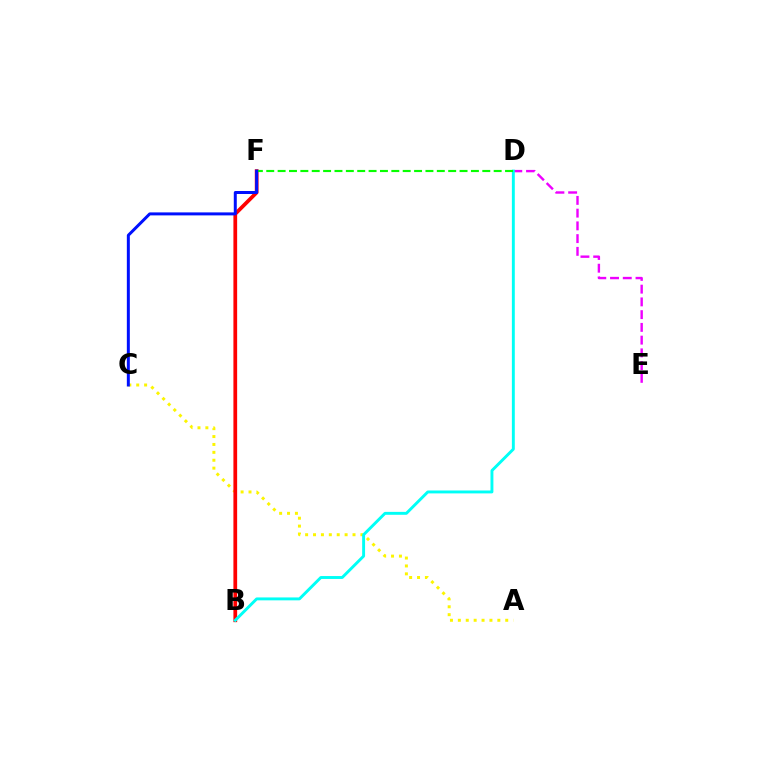{('D', 'E'): [{'color': '#ee00ff', 'line_style': 'dashed', 'thickness': 1.73}], ('A', 'C'): [{'color': '#fcf500', 'line_style': 'dotted', 'thickness': 2.15}], ('B', 'F'): [{'color': '#ff0000', 'line_style': 'solid', 'thickness': 2.69}], ('B', 'D'): [{'color': '#00fff6', 'line_style': 'solid', 'thickness': 2.1}], ('D', 'F'): [{'color': '#08ff00', 'line_style': 'dashed', 'thickness': 1.54}], ('C', 'F'): [{'color': '#0010ff', 'line_style': 'solid', 'thickness': 2.15}]}